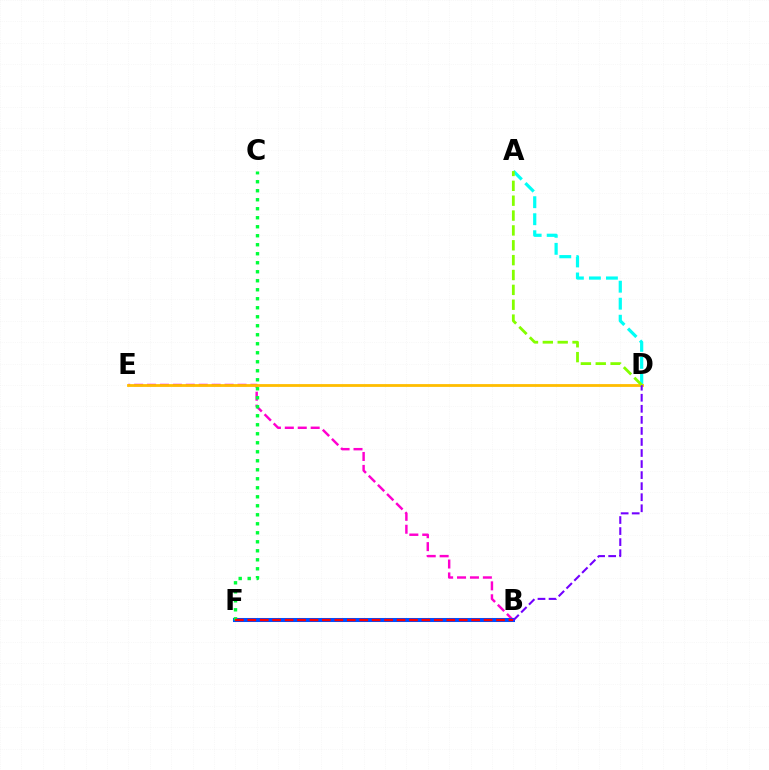{('B', 'E'): [{'color': '#ff00cf', 'line_style': 'dashed', 'thickness': 1.76}], ('B', 'F'): [{'color': '#004bff', 'line_style': 'solid', 'thickness': 2.91}, {'color': '#ff0000', 'line_style': 'dashed', 'thickness': 1.69}], ('A', 'D'): [{'color': '#00fff6', 'line_style': 'dashed', 'thickness': 2.31}, {'color': '#84ff00', 'line_style': 'dashed', 'thickness': 2.02}], ('C', 'F'): [{'color': '#00ff39', 'line_style': 'dotted', 'thickness': 2.45}], ('D', 'E'): [{'color': '#ffbd00', 'line_style': 'solid', 'thickness': 2.02}], ('B', 'D'): [{'color': '#7200ff', 'line_style': 'dashed', 'thickness': 1.5}]}